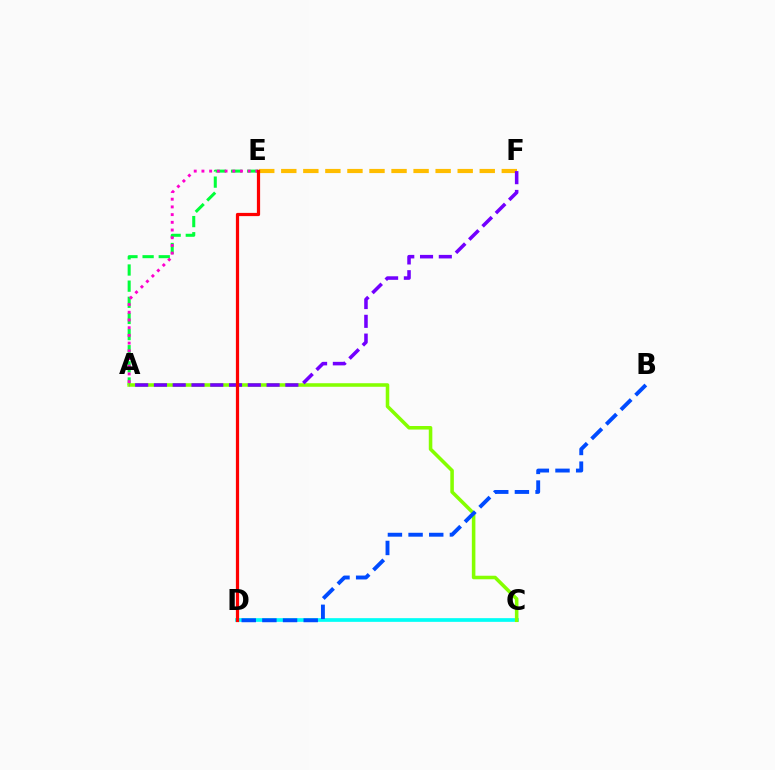{('A', 'E'): [{'color': '#00ff39', 'line_style': 'dashed', 'thickness': 2.19}, {'color': '#ff00cf', 'line_style': 'dotted', 'thickness': 2.09}], ('C', 'D'): [{'color': '#00fff6', 'line_style': 'solid', 'thickness': 2.66}], ('A', 'C'): [{'color': '#84ff00', 'line_style': 'solid', 'thickness': 2.56}], ('B', 'D'): [{'color': '#004bff', 'line_style': 'dashed', 'thickness': 2.81}], ('E', 'F'): [{'color': '#ffbd00', 'line_style': 'dashed', 'thickness': 3.0}], ('A', 'F'): [{'color': '#7200ff', 'line_style': 'dashed', 'thickness': 2.55}], ('D', 'E'): [{'color': '#ff0000', 'line_style': 'solid', 'thickness': 2.32}]}